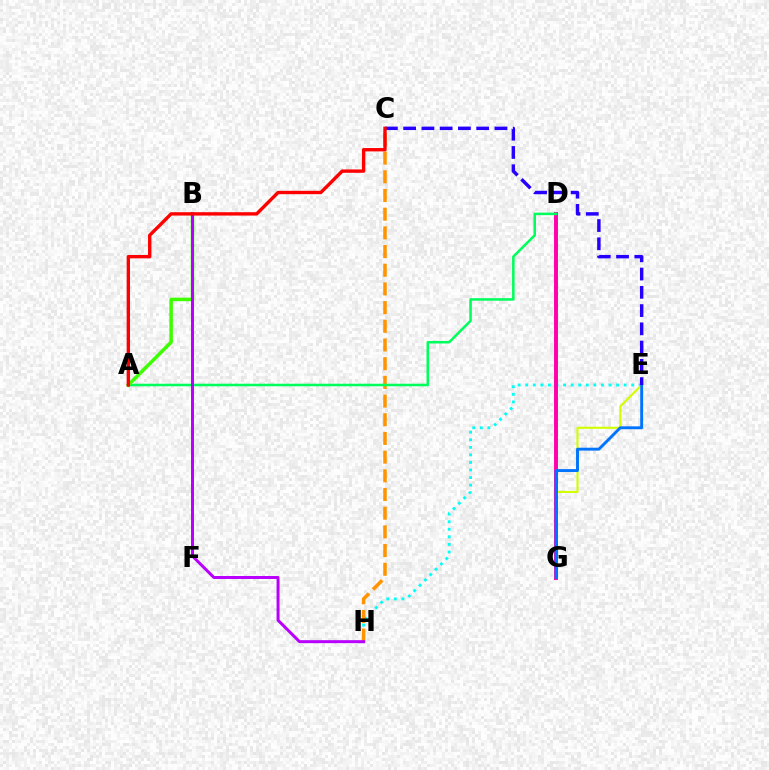{('E', 'H'): [{'color': '#00fff6', 'line_style': 'dotted', 'thickness': 2.06}], ('E', 'G'): [{'color': '#d1ff00', 'line_style': 'solid', 'thickness': 1.52}, {'color': '#0074ff', 'line_style': 'solid', 'thickness': 2.09}], ('D', 'G'): [{'color': '#ff00ac', 'line_style': 'solid', 'thickness': 2.83}], ('C', 'H'): [{'color': '#ff9400', 'line_style': 'dashed', 'thickness': 2.54}], ('A', 'D'): [{'color': '#00ff5c', 'line_style': 'solid', 'thickness': 1.83}], ('A', 'B'): [{'color': '#3dff00', 'line_style': 'solid', 'thickness': 2.53}], ('C', 'E'): [{'color': '#2500ff', 'line_style': 'dashed', 'thickness': 2.48}], ('B', 'H'): [{'color': '#b900ff', 'line_style': 'solid', 'thickness': 2.14}], ('A', 'C'): [{'color': '#ff0000', 'line_style': 'solid', 'thickness': 2.42}]}